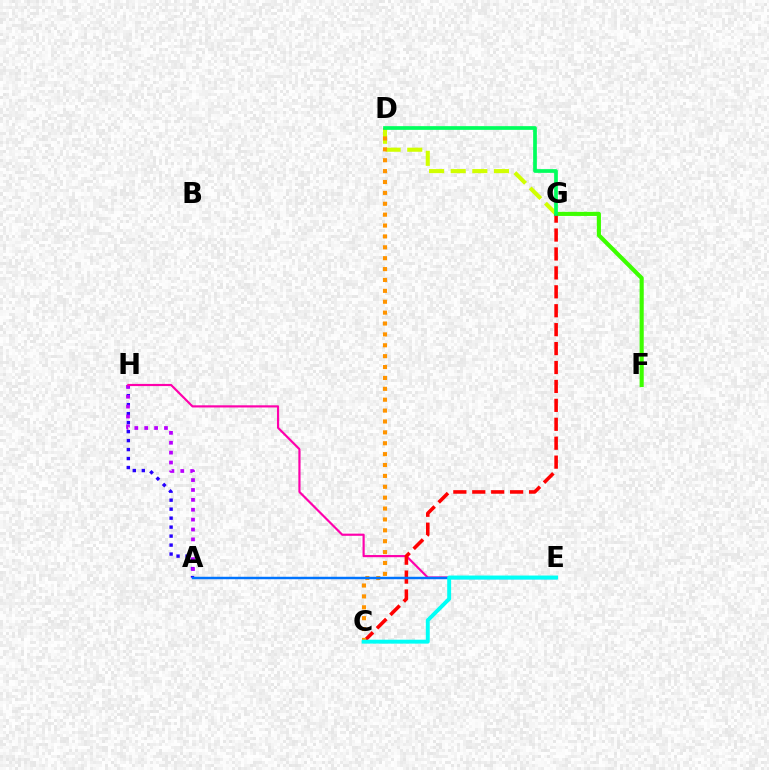{('A', 'H'): [{'color': '#2500ff', 'line_style': 'dotted', 'thickness': 2.44}, {'color': '#b900ff', 'line_style': 'dotted', 'thickness': 2.69}], ('F', 'G'): [{'color': '#3dff00', 'line_style': 'solid', 'thickness': 2.97}], ('D', 'G'): [{'color': '#d1ff00', 'line_style': 'dashed', 'thickness': 2.94}, {'color': '#00ff5c', 'line_style': 'solid', 'thickness': 2.67}], ('E', 'H'): [{'color': '#ff00ac', 'line_style': 'solid', 'thickness': 1.56}], ('C', 'G'): [{'color': '#ff0000', 'line_style': 'dashed', 'thickness': 2.57}], ('C', 'D'): [{'color': '#ff9400', 'line_style': 'dotted', 'thickness': 2.96}], ('A', 'E'): [{'color': '#0074ff', 'line_style': 'solid', 'thickness': 1.77}], ('C', 'E'): [{'color': '#00fff6', 'line_style': 'solid', 'thickness': 2.82}]}